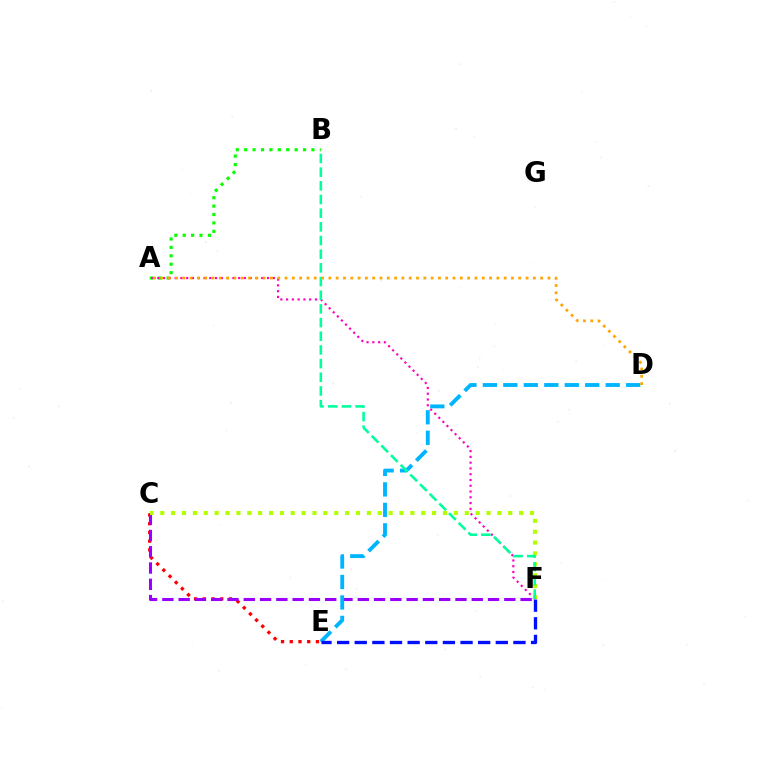{('A', 'B'): [{'color': '#08ff00', 'line_style': 'dotted', 'thickness': 2.28}], ('A', 'F'): [{'color': '#ff00bd', 'line_style': 'dotted', 'thickness': 1.57}], ('C', 'E'): [{'color': '#ff0000', 'line_style': 'dotted', 'thickness': 2.37}], ('C', 'F'): [{'color': '#9b00ff', 'line_style': 'dashed', 'thickness': 2.21}, {'color': '#b3ff00', 'line_style': 'dotted', 'thickness': 2.95}], ('D', 'E'): [{'color': '#00b5ff', 'line_style': 'dashed', 'thickness': 2.78}], ('B', 'F'): [{'color': '#00ff9d', 'line_style': 'dashed', 'thickness': 1.86}], ('E', 'F'): [{'color': '#0010ff', 'line_style': 'dashed', 'thickness': 2.4}], ('A', 'D'): [{'color': '#ffa500', 'line_style': 'dotted', 'thickness': 1.98}]}